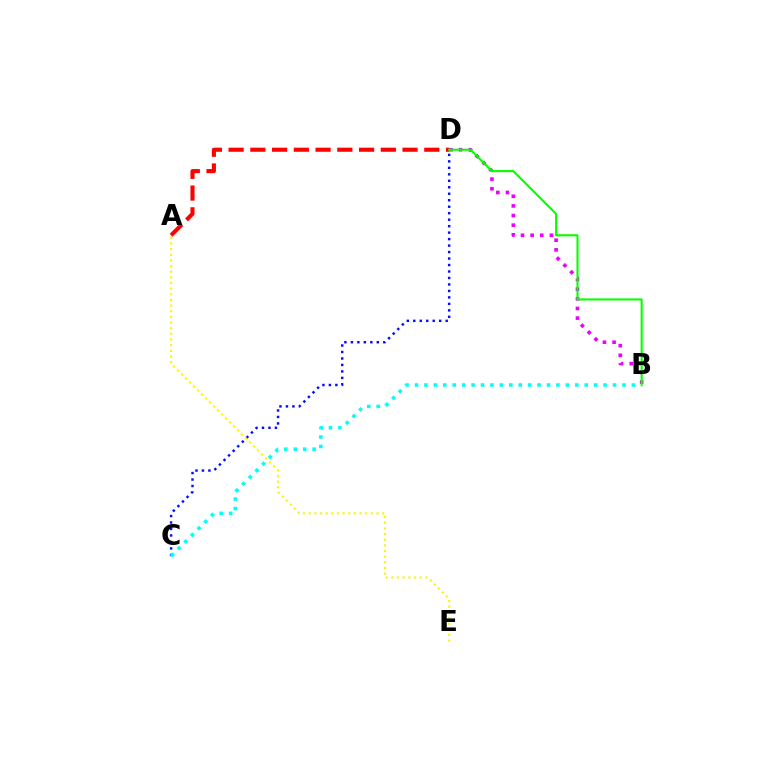{('B', 'D'): [{'color': '#ee00ff', 'line_style': 'dotted', 'thickness': 2.62}, {'color': '#08ff00', 'line_style': 'solid', 'thickness': 1.51}], ('C', 'D'): [{'color': '#0010ff', 'line_style': 'dotted', 'thickness': 1.76}], ('A', 'D'): [{'color': '#ff0000', 'line_style': 'dashed', 'thickness': 2.95}], ('B', 'C'): [{'color': '#00fff6', 'line_style': 'dotted', 'thickness': 2.56}], ('A', 'E'): [{'color': '#fcf500', 'line_style': 'dotted', 'thickness': 1.53}]}